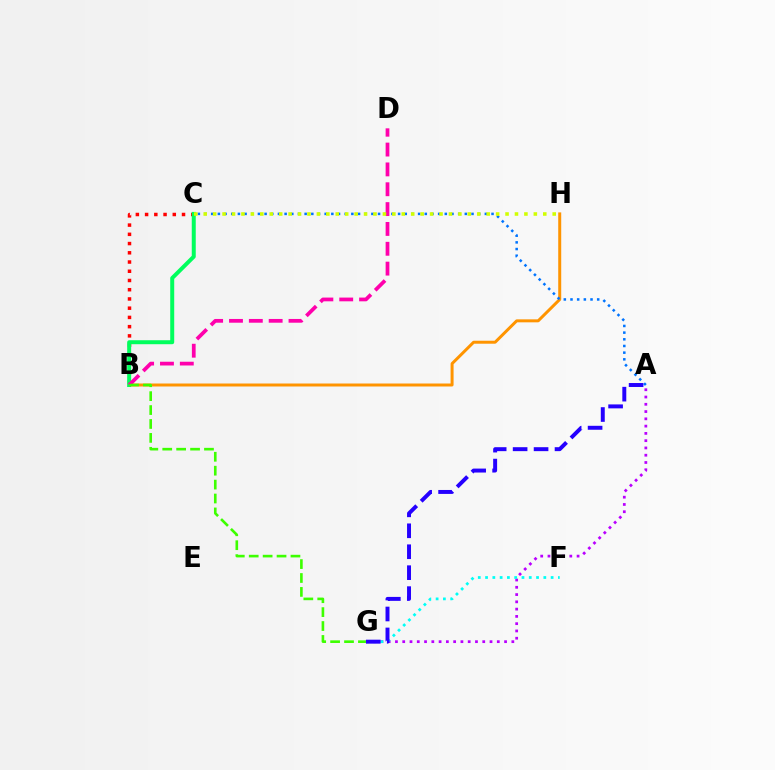{('B', 'C'): [{'color': '#ff0000', 'line_style': 'dotted', 'thickness': 2.51}, {'color': '#00ff5c', 'line_style': 'solid', 'thickness': 2.87}], ('B', 'H'): [{'color': '#ff9400', 'line_style': 'solid', 'thickness': 2.15}], ('A', 'C'): [{'color': '#0074ff', 'line_style': 'dotted', 'thickness': 1.81}], ('B', 'D'): [{'color': '#ff00ac', 'line_style': 'dashed', 'thickness': 2.7}], ('A', 'G'): [{'color': '#b900ff', 'line_style': 'dotted', 'thickness': 1.98}, {'color': '#2500ff', 'line_style': 'dashed', 'thickness': 2.85}], ('C', 'H'): [{'color': '#d1ff00', 'line_style': 'dotted', 'thickness': 2.56}], ('B', 'G'): [{'color': '#3dff00', 'line_style': 'dashed', 'thickness': 1.89}], ('F', 'G'): [{'color': '#00fff6', 'line_style': 'dotted', 'thickness': 1.98}]}